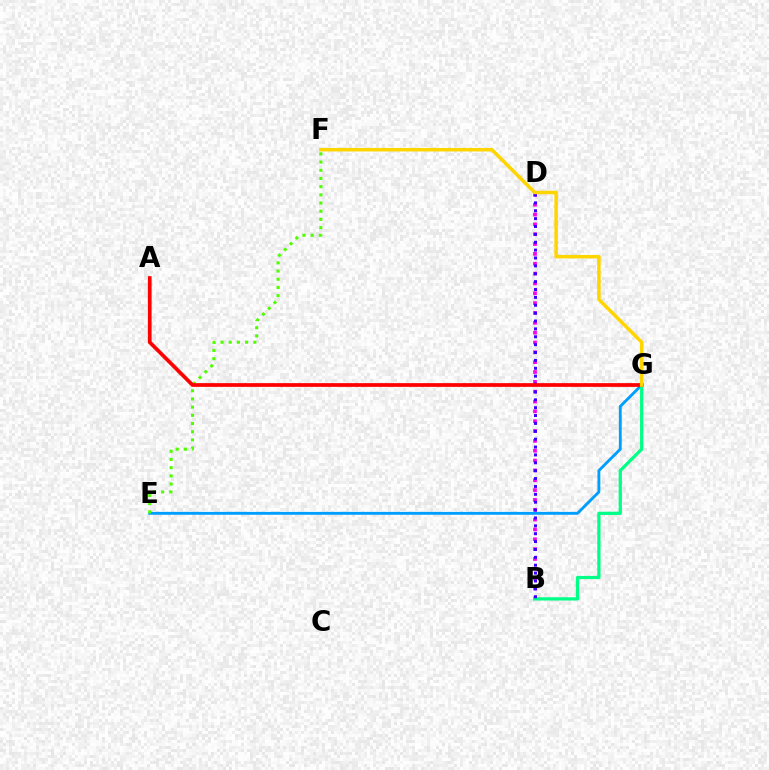{('B', 'D'): [{'color': '#ff00ed', 'line_style': 'dotted', 'thickness': 2.67}, {'color': '#3700ff', 'line_style': 'dotted', 'thickness': 2.14}], ('E', 'G'): [{'color': '#009eff', 'line_style': 'solid', 'thickness': 2.05}], ('E', 'F'): [{'color': '#4fff00', 'line_style': 'dotted', 'thickness': 2.23}], ('B', 'G'): [{'color': '#00ff86', 'line_style': 'solid', 'thickness': 2.34}], ('A', 'G'): [{'color': '#ff0000', 'line_style': 'solid', 'thickness': 2.68}], ('F', 'G'): [{'color': '#ffd500', 'line_style': 'solid', 'thickness': 2.52}]}